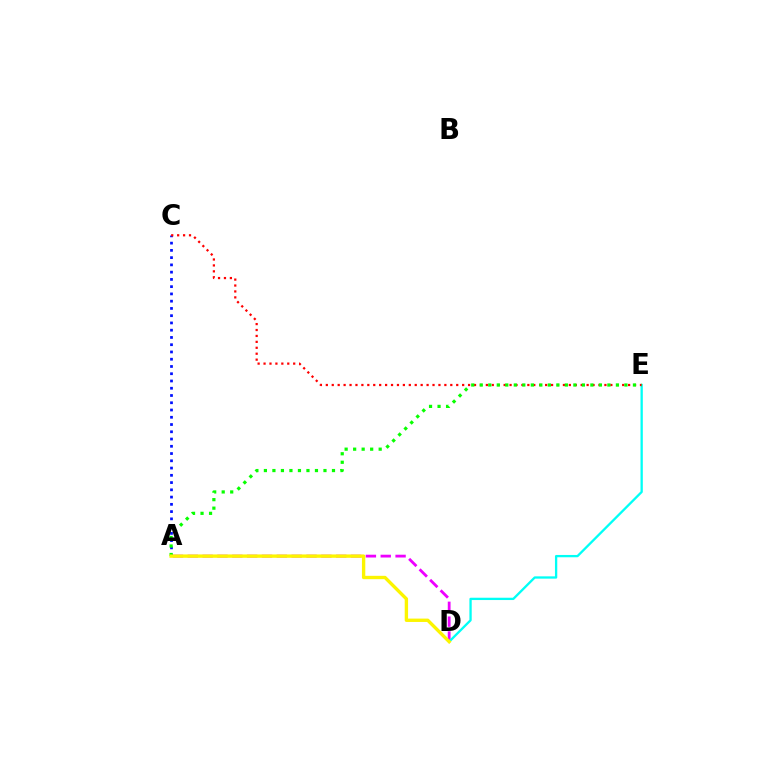{('A', 'D'): [{'color': '#ee00ff', 'line_style': 'dashed', 'thickness': 2.02}, {'color': '#fcf500', 'line_style': 'solid', 'thickness': 2.42}], ('D', 'E'): [{'color': '#00fff6', 'line_style': 'solid', 'thickness': 1.66}], ('A', 'C'): [{'color': '#0010ff', 'line_style': 'dotted', 'thickness': 1.97}], ('C', 'E'): [{'color': '#ff0000', 'line_style': 'dotted', 'thickness': 1.61}], ('A', 'E'): [{'color': '#08ff00', 'line_style': 'dotted', 'thickness': 2.31}]}